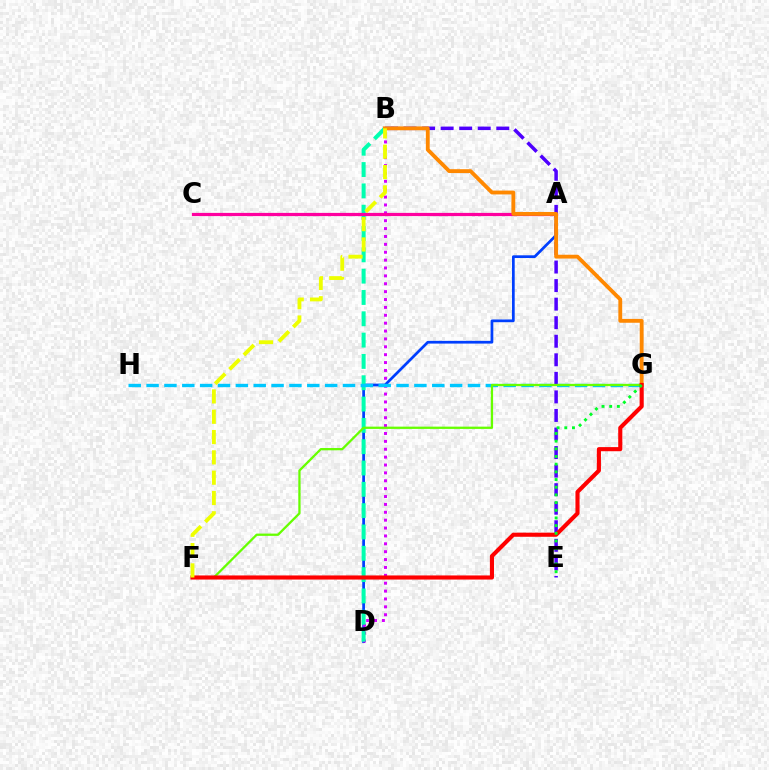{('A', 'D'): [{'color': '#003fff', 'line_style': 'solid', 'thickness': 1.96}], ('B', 'D'): [{'color': '#d600ff', 'line_style': 'dotted', 'thickness': 2.14}, {'color': '#00ffaf', 'line_style': 'dashed', 'thickness': 2.9}], ('B', 'E'): [{'color': '#4f00ff', 'line_style': 'dashed', 'thickness': 2.52}], ('A', 'C'): [{'color': '#ff00a0', 'line_style': 'solid', 'thickness': 2.32}], ('B', 'G'): [{'color': '#ff8800', 'line_style': 'solid', 'thickness': 2.77}], ('G', 'H'): [{'color': '#00c7ff', 'line_style': 'dashed', 'thickness': 2.43}], ('F', 'G'): [{'color': '#66ff00', 'line_style': 'solid', 'thickness': 1.64}, {'color': '#ff0000', 'line_style': 'solid', 'thickness': 2.96}], ('E', 'G'): [{'color': '#00ff27', 'line_style': 'dotted', 'thickness': 2.09}], ('B', 'F'): [{'color': '#eeff00', 'line_style': 'dashed', 'thickness': 2.76}]}